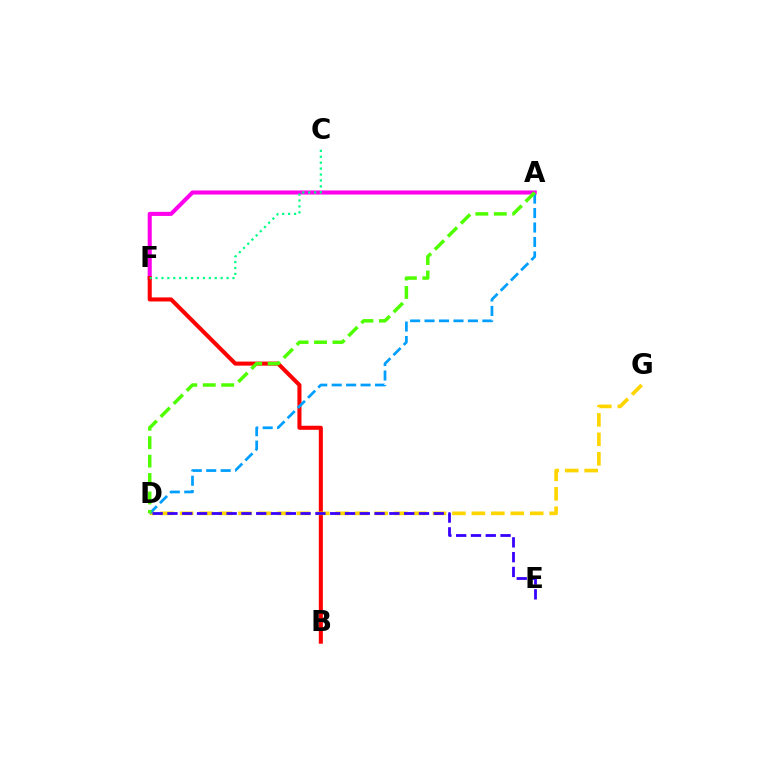{('A', 'F'): [{'color': '#ff00ed', 'line_style': 'solid', 'thickness': 2.93}], ('B', 'F'): [{'color': '#ff0000', 'line_style': 'solid', 'thickness': 2.92}], ('D', 'G'): [{'color': '#ffd500', 'line_style': 'dashed', 'thickness': 2.64}], ('A', 'D'): [{'color': '#009eff', 'line_style': 'dashed', 'thickness': 1.96}, {'color': '#4fff00', 'line_style': 'dashed', 'thickness': 2.5}], ('C', 'F'): [{'color': '#00ff86', 'line_style': 'dotted', 'thickness': 1.61}], ('D', 'E'): [{'color': '#3700ff', 'line_style': 'dashed', 'thickness': 2.01}]}